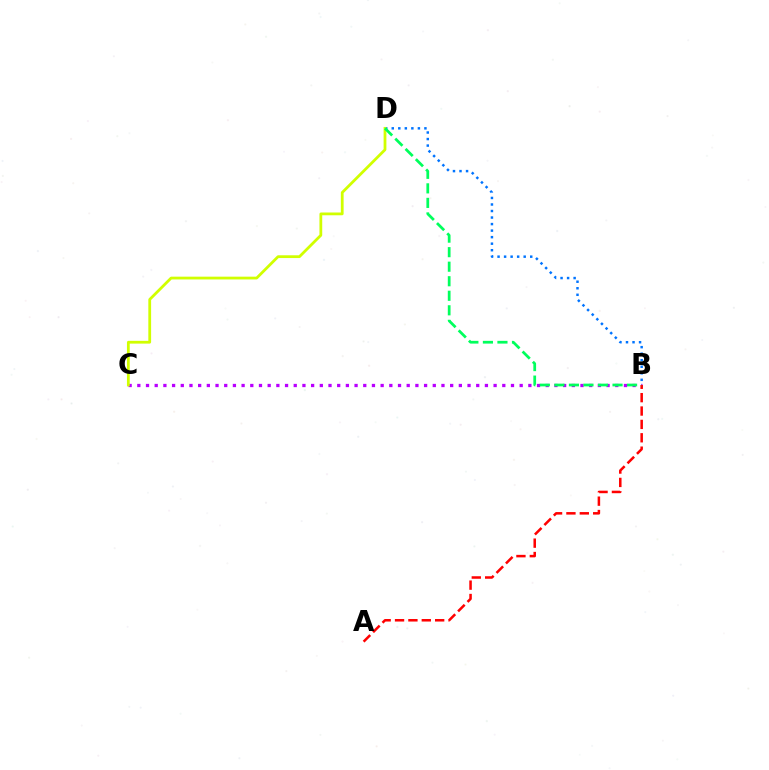{('B', 'C'): [{'color': '#b900ff', 'line_style': 'dotted', 'thickness': 2.36}], ('B', 'D'): [{'color': '#0074ff', 'line_style': 'dotted', 'thickness': 1.78}, {'color': '#00ff5c', 'line_style': 'dashed', 'thickness': 1.97}], ('A', 'B'): [{'color': '#ff0000', 'line_style': 'dashed', 'thickness': 1.82}], ('C', 'D'): [{'color': '#d1ff00', 'line_style': 'solid', 'thickness': 2.0}]}